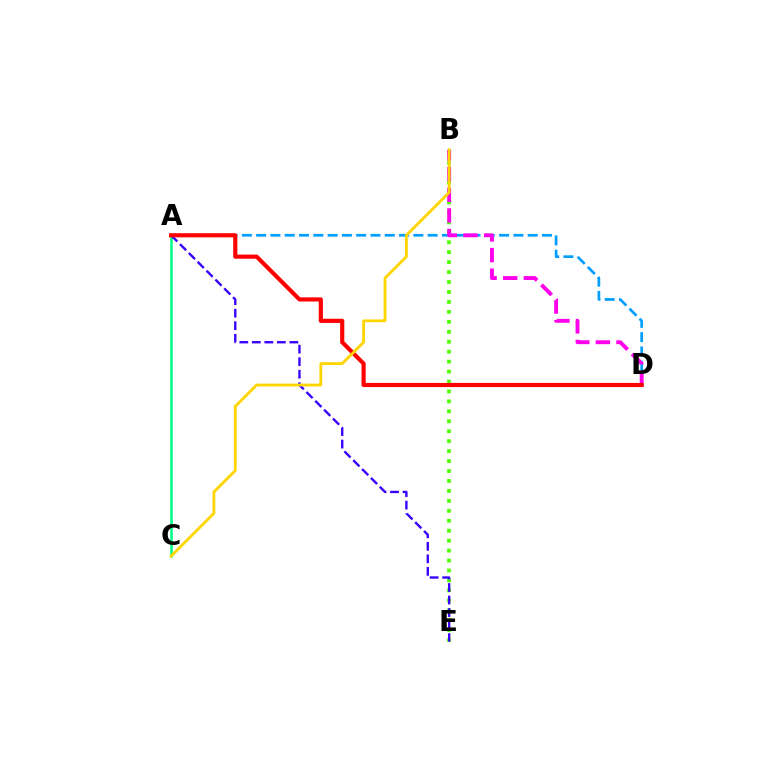{('A', 'C'): [{'color': '#00ff86', 'line_style': 'solid', 'thickness': 1.83}], ('A', 'D'): [{'color': '#009eff', 'line_style': 'dashed', 'thickness': 1.94}, {'color': '#ff0000', 'line_style': 'solid', 'thickness': 2.99}], ('B', 'E'): [{'color': '#4fff00', 'line_style': 'dotted', 'thickness': 2.7}], ('A', 'E'): [{'color': '#3700ff', 'line_style': 'dashed', 'thickness': 1.7}], ('B', 'D'): [{'color': '#ff00ed', 'line_style': 'dashed', 'thickness': 2.8}], ('B', 'C'): [{'color': '#ffd500', 'line_style': 'solid', 'thickness': 2.02}]}